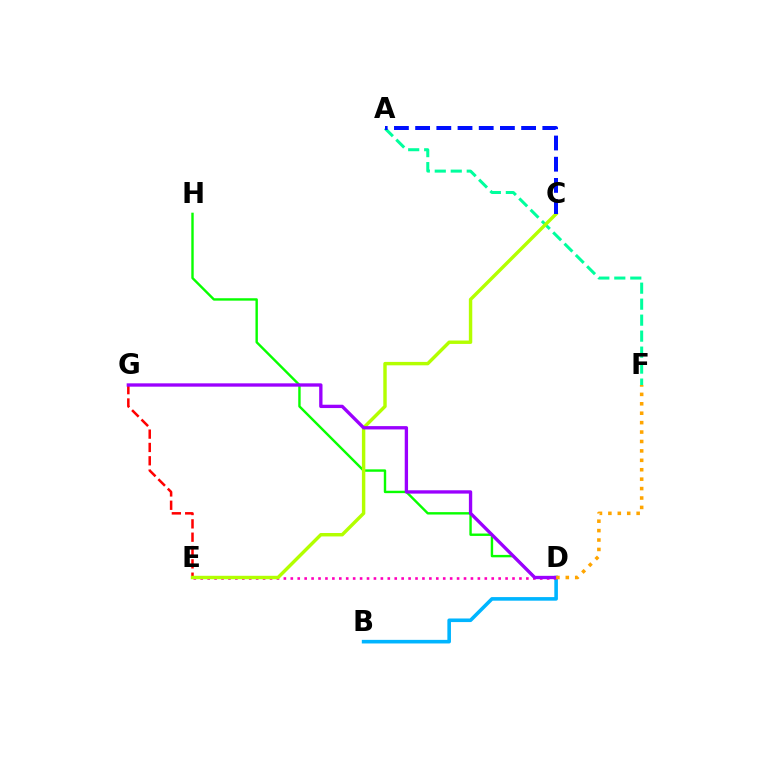{('B', 'D'): [{'color': '#00b5ff', 'line_style': 'solid', 'thickness': 2.59}], ('E', 'G'): [{'color': '#ff0000', 'line_style': 'dashed', 'thickness': 1.81}], ('D', 'E'): [{'color': '#ff00bd', 'line_style': 'dotted', 'thickness': 1.88}], ('D', 'H'): [{'color': '#08ff00', 'line_style': 'solid', 'thickness': 1.73}], ('A', 'F'): [{'color': '#00ff9d', 'line_style': 'dashed', 'thickness': 2.17}], ('C', 'E'): [{'color': '#b3ff00', 'line_style': 'solid', 'thickness': 2.46}], ('D', 'G'): [{'color': '#9b00ff', 'line_style': 'solid', 'thickness': 2.4}], ('D', 'F'): [{'color': '#ffa500', 'line_style': 'dotted', 'thickness': 2.56}], ('A', 'C'): [{'color': '#0010ff', 'line_style': 'dashed', 'thickness': 2.88}]}